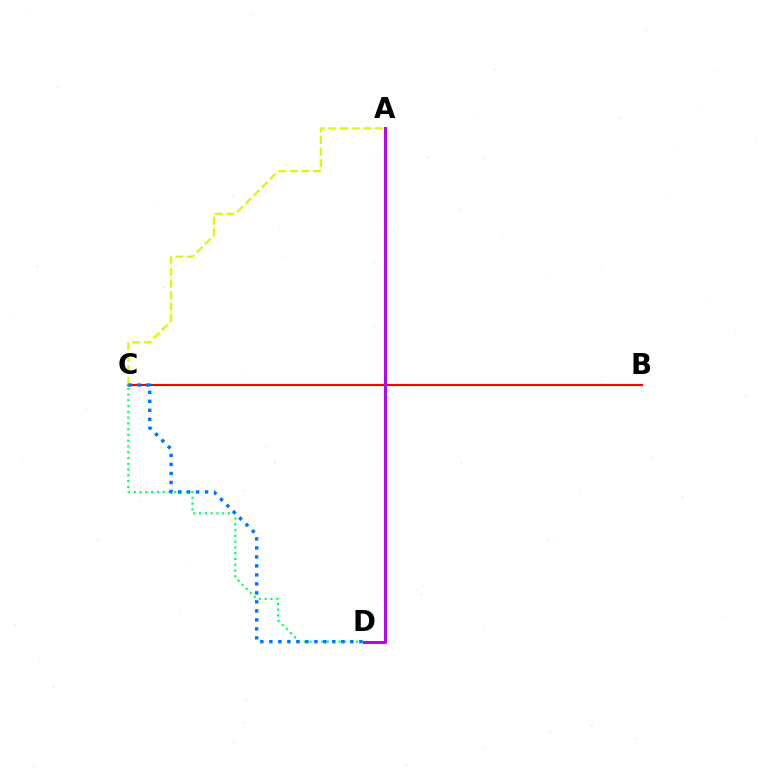{('C', 'D'): [{'color': '#00ff5c', 'line_style': 'dotted', 'thickness': 1.57}, {'color': '#0074ff', 'line_style': 'dotted', 'thickness': 2.44}], ('B', 'C'): [{'color': '#ff0000', 'line_style': 'solid', 'thickness': 1.55}], ('A', 'C'): [{'color': '#d1ff00', 'line_style': 'dashed', 'thickness': 1.58}], ('A', 'D'): [{'color': '#b900ff', 'line_style': 'solid', 'thickness': 2.16}]}